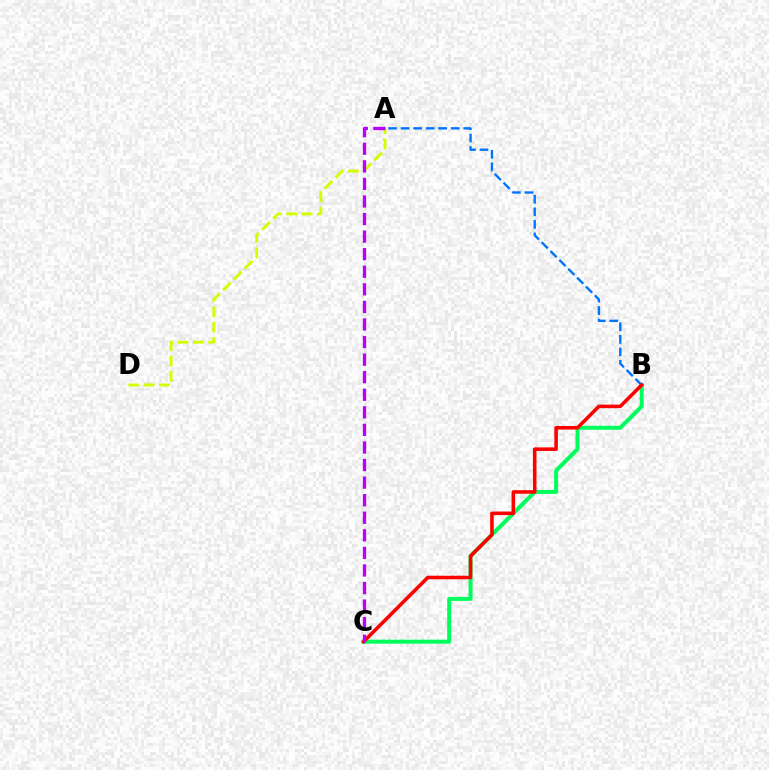{('B', 'C'): [{'color': '#00ff5c', 'line_style': 'solid', 'thickness': 2.88}, {'color': '#ff0000', 'line_style': 'solid', 'thickness': 2.56}], ('A', 'B'): [{'color': '#0074ff', 'line_style': 'dashed', 'thickness': 1.7}], ('A', 'D'): [{'color': '#d1ff00', 'line_style': 'dashed', 'thickness': 2.08}], ('A', 'C'): [{'color': '#b900ff', 'line_style': 'dashed', 'thickness': 2.39}]}